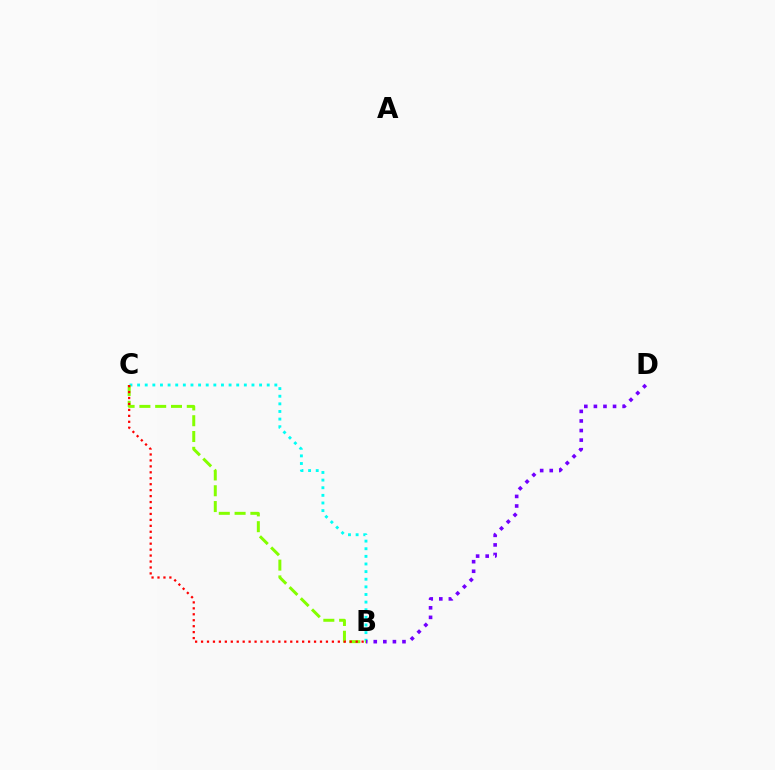{('B', 'C'): [{'color': '#00fff6', 'line_style': 'dotted', 'thickness': 2.07}, {'color': '#84ff00', 'line_style': 'dashed', 'thickness': 2.15}, {'color': '#ff0000', 'line_style': 'dotted', 'thickness': 1.62}], ('B', 'D'): [{'color': '#7200ff', 'line_style': 'dotted', 'thickness': 2.6}]}